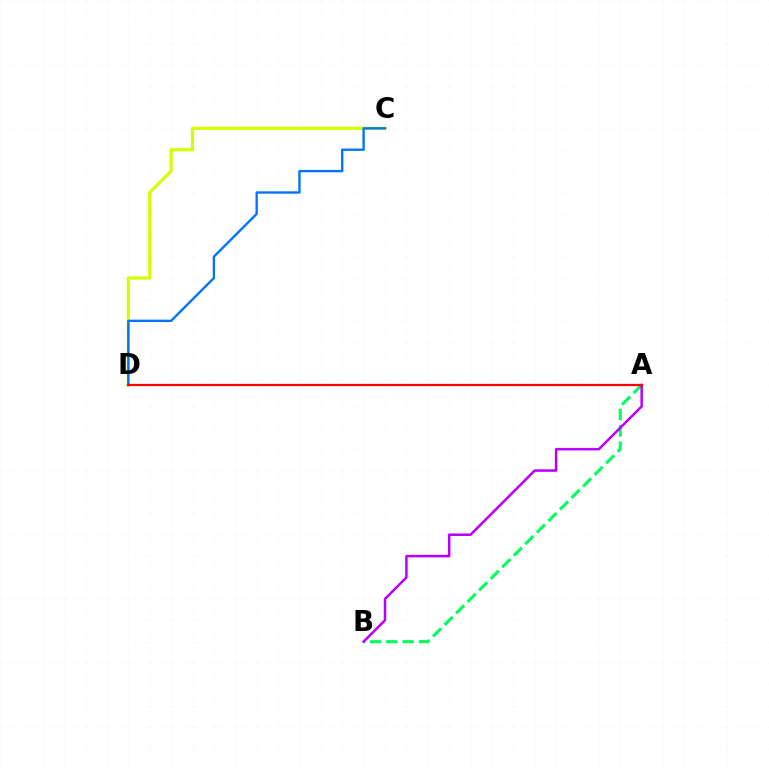{('A', 'B'): [{'color': '#00ff5c', 'line_style': 'dashed', 'thickness': 2.22}, {'color': '#b900ff', 'line_style': 'solid', 'thickness': 1.81}], ('C', 'D'): [{'color': '#d1ff00', 'line_style': 'solid', 'thickness': 2.29}, {'color': '#0074ff', 'line_style': 'solid', 'thickness': 1.7}], ('A', 'D'): [{'color': '#ff0000', 'line_style': 'solid', 'thickness': 1.61}]}